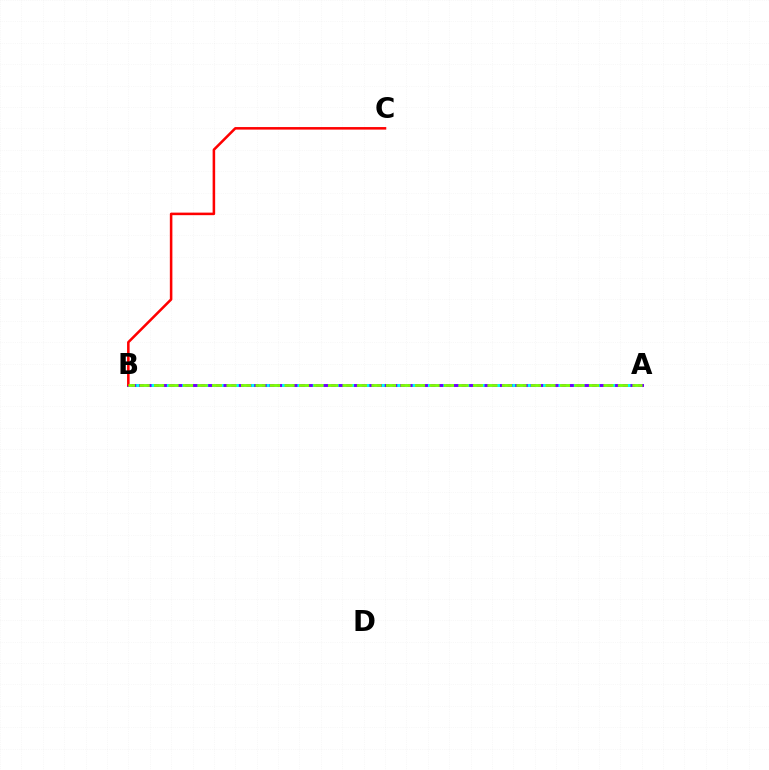{('A', 'B'): [{'color': '#7200ff', 'line_style': 'solid', 'thickness': 2.12}, {'color': '#00fff6', 'line_style': 'dotted', 'thickness': 2.09}, {'color': '#84ff00', 'line_style': 'dashed', 'thickness': 1.97}], ('B', 'C'): [{'color': '#ff0000', 'line_style': 'solid', 'thickness': 1.83}]}